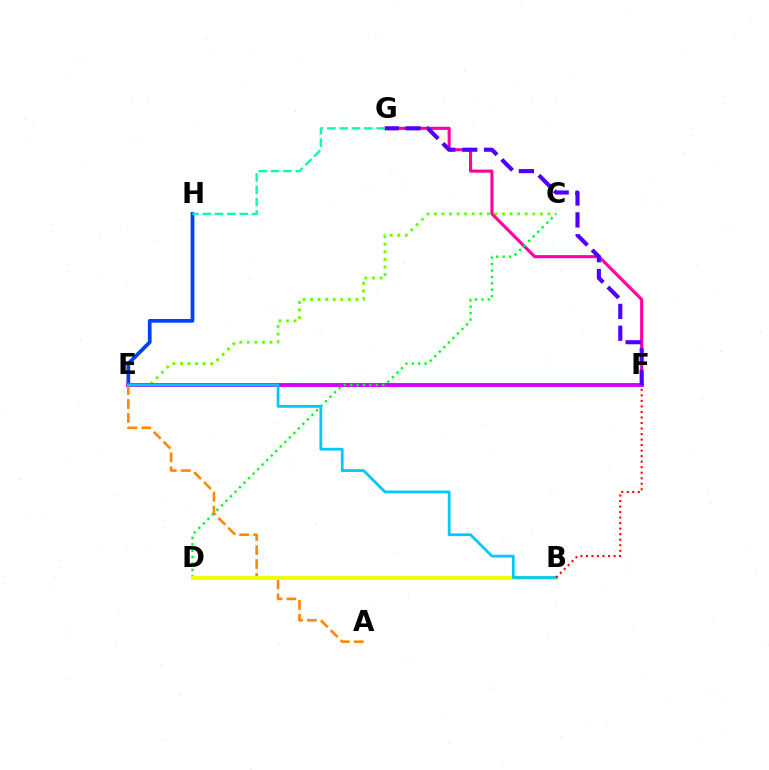{('C', 'E'): [{'color': '#66ff00', 'line_style': 'dotted', 'thickness': 2.06}], ('E', 'H'): [{'color': '#003fff', 'line_style': 'solid', 'thickness': 2.67}], ('F', 'G'): [{'color': '#ff00a0', 'line_style': 'solid', 'thickness': 2.22}, {'color': '#4f00ff', 'line_style': 'dashed', 'thickness': 2.97}], ('E', 'F'): [{'color': '#d600ff', 'line_style': 'solid', 'thickness': 2.81}], ('C', 'D'): [{'color': '#00ff27', 'line_style': 'dotted', 'thickness': 1.74}], ('A', 'E'): [{'color': '#ff8800', 'line_style': 'dashed', 'thickness': 1.89}], ('B', 'D'): [{'color': '#eeff00', 'line_style': 'solid', 'thickness': 2.83}], ('G', 'H'): [{'color': '#00ffaf', 'line_style': 'dashed', 'thickness': 1.68}], ('B', 'E'): [{'color': '#00c7ff', 'line_style': 'solid', 'thickness': 1.98}], ('B', 'F'): [{'color': '#ff0000', 'line_style': 'dotted', 'thickness': 1.5}]}